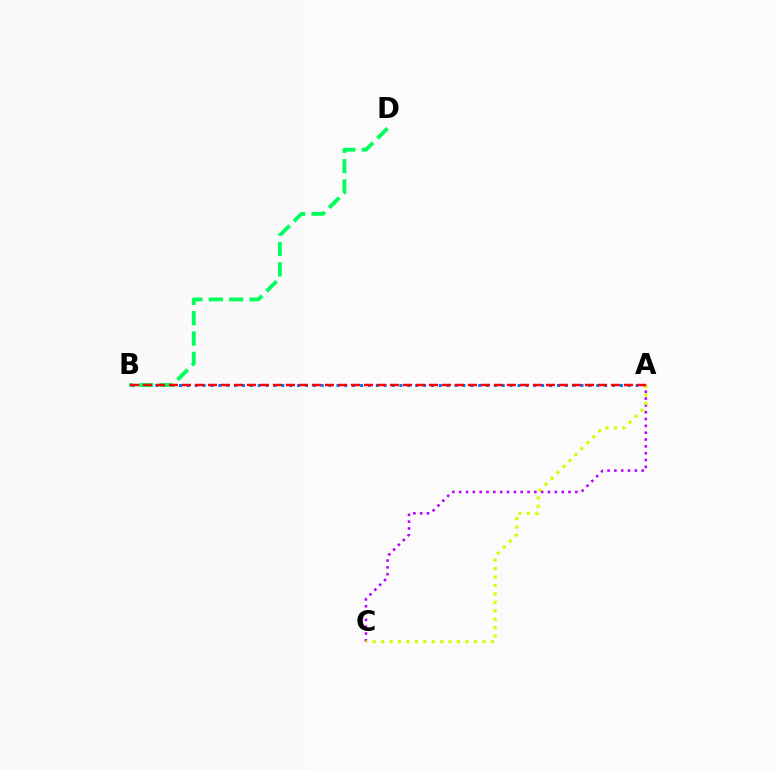{('A', 'B'): [{'color': '#0074ff', 'line_style': 'dotted', 'thickness': 2.14}, {'color': '#ff0000', 'line_style': 'dashed', 'thickness': 1.77}], ('A', 'C'): [{'color': '#b900ff', 'line_style': 'dotted', 'thickness': 1.86}, {'color': '#d1ff00', 'line_style': 'dotted', 'thickness': 2.29}], ('B', 'D'): [{'color': '#00ff5c', 'line_style': 'dashed', 'thickness': 2.77}]}